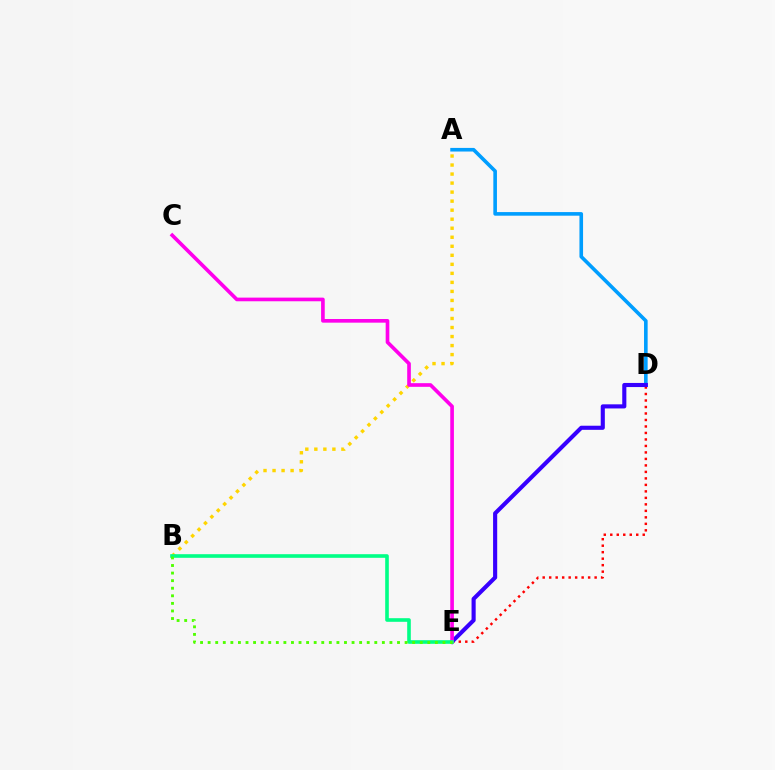{('A', 'D'): [{'color': '#009eff', 'line_style': 'solid', 'thickness': 2.6}], ('D', 'E'): [{'color': '#ff0000', 'line_style': 'dotted', 'thickness': 1.76}, {'color': '#3700ff', 'line_style': 'solid', 'thickness': 2.96}], ('A', 'B'): [{'color': '#ffd500', 'line_style': 'dotted', 'thickness': 2.45}], ('C', 'E'): [{'color': '#ff00ed', 'line_style': 'solid', 'thickness': 2.63}], ('B', 'E'): [{'color': '#00ff86', 'line_style': 'solid', 'thickness': 2.6}, {'color': '#4fff00', 'line_style': 'dotted', 'thickness': 2.06}]}